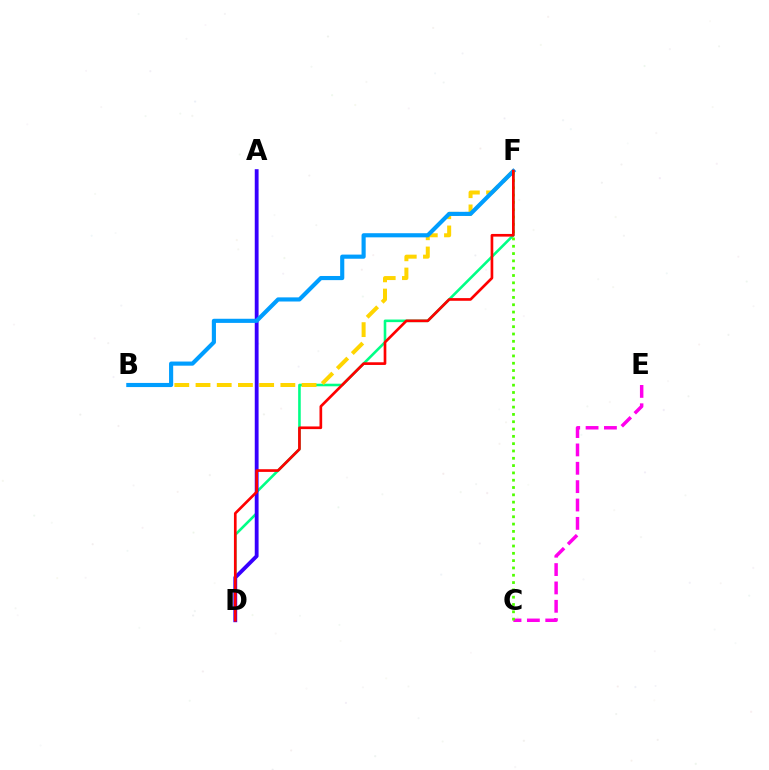{('D', 'F'): [{'color': '#00ff86', 'line_style': 'solid', 'thickness': 1.87}, {'color': '#ff0000', 'line_style': 'solid', 'thickness': 1.93}], ('A', 'D'): [{'color': '#3700ff', 'line_style': 'solid', 'thickness': 2.76}], ('B', 'F'): [{'color': '#ffd500', 'line_style': 'dashed', 'thickness': 2.88}, {'color': '#009eff', 'line_style': 'solid', 'thickness': 2.98}], ('C', 'E'): [{'color': '#ff00ed', 'line_style': 'dashed', 'thickness': 2.49}], ('C', 'F'): [{'color': '#4fff00', 'line_style': 'dotted', 'thickness': 1.99}]}